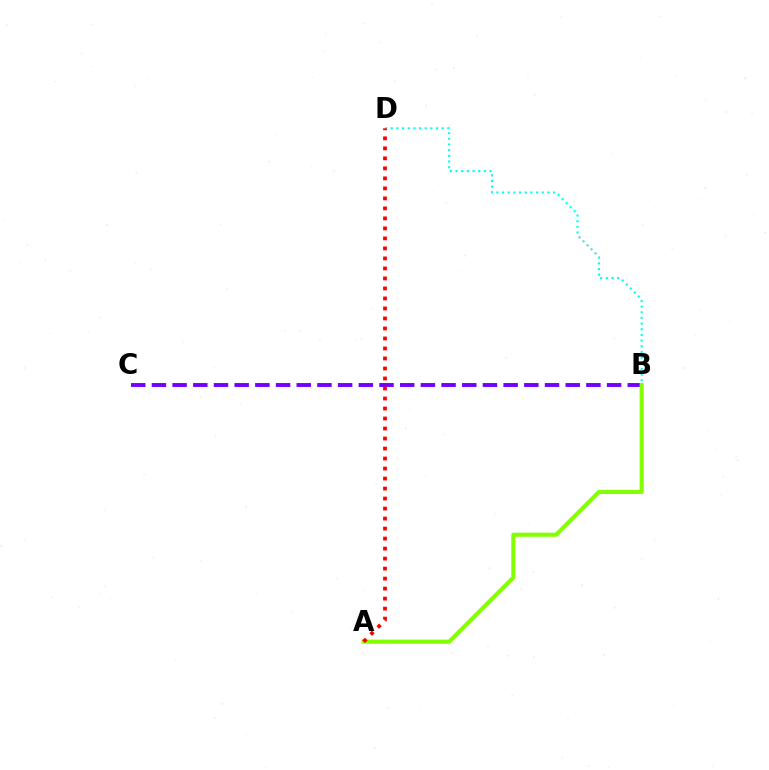{('B', 'D'): [{'color': '#00fff6', 'line_style': 'dotted', 'thickness': 1.54}], ('B', 'C'): [{'color': '#7200ff', 'line_style': 'dashed', 'thickness': 2.81}], ('A', 'B'): [{'color': '#84ff00', 'line_style': 'solid', 'thickness': 2.95}], ('A', 'D'): [{'color': '#ff0000', 'line_style': 'dotted', 'thickness': 2.72}]}